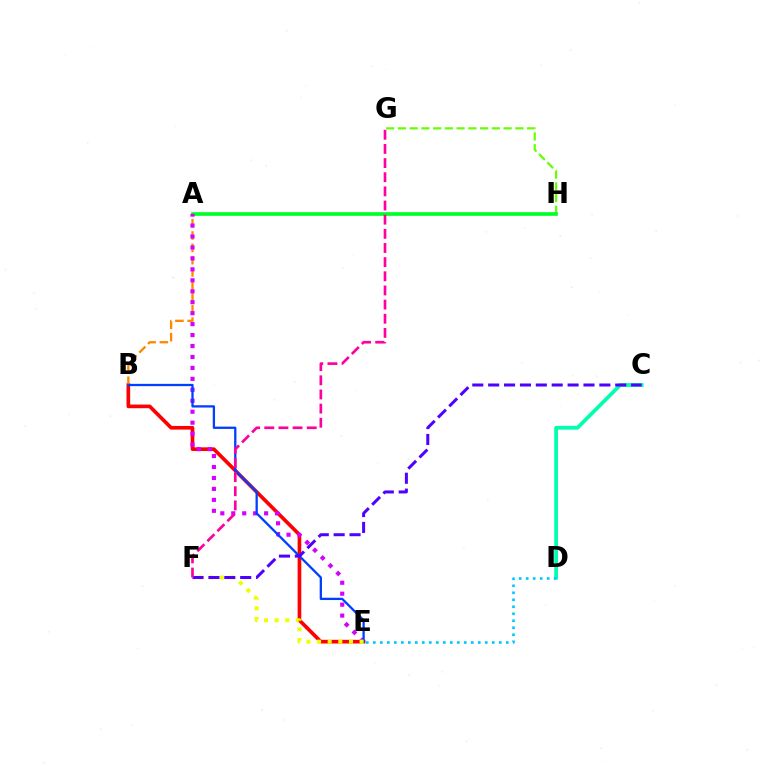{('B', 'E'): [{'color': '#ff0000', 'line_style': 'solid', 'thickness': 2.64}, {'color': '#003fff', 'line_style': 'solid', 'thickness': 1.65}], ('G', 'H'): [{'color': '#66ff00', 'line_style': 'dashed', 'thickness': 1.6}], ('A', 'B'): [{'color': '#ff8800', 'line_style': 'dashed', 'thickness': 1.67}], ('A', 'H'): [{'color': '#00ff27', 'line_style': 'solid', 'thickness': 2.64}], ('C', 'D'): [{'color': '#00ffaf', 'line_style': 'solid', 'thickness': 2.72}], ('A', 'E'): [{'color': '#d600ff', 'line_style': 'dotted', 'thickness': 2.98}], ('E', 'F'): [{'color': '#eeff00', 'line_style': 'dotted', 'thickness': 2.89}], ('C', 'F'): [{'color': '#4f00ff', 'line_style': 'dashed', 'thickness': 2.16}], ('D', 'E'): [{'color': '#00c7ff', 'line_style': 'dotted', 'thickness': 1.9}], ('F', 'G'): [{'color': '#ff00a0', 'line_style': 'dashed', 'thickness': 1.92}]}